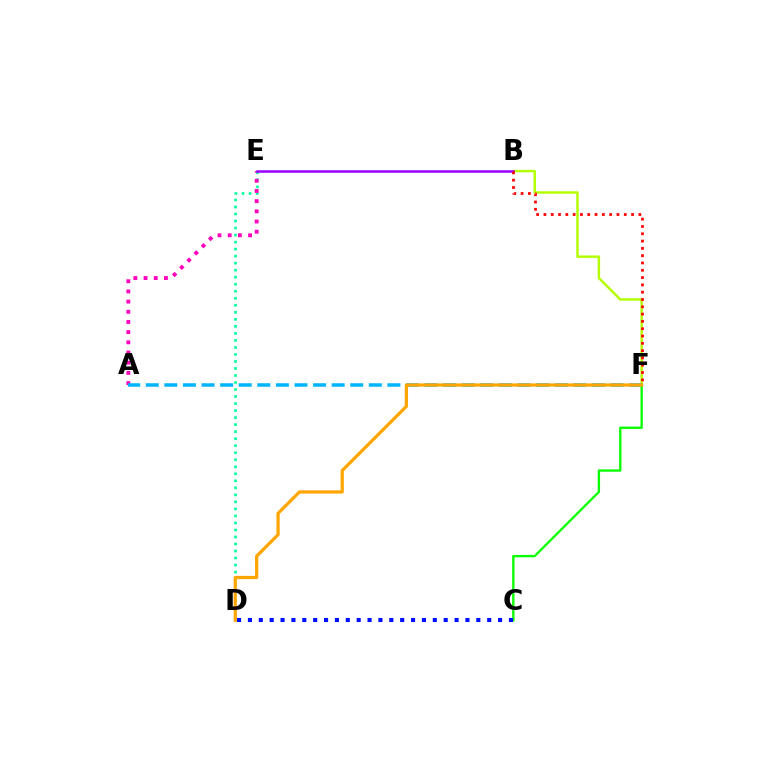{('B', 'F'): [{'color': '#b3ff00', 'line_style': 'solid', 'thickness': 1.77}, {'color': '#ff0000', 'line_style': 'dotted', 'thickness': 1.98}], ('D', 'E'): [{'color': '#00ff9d', 'line_style': 'dotted', 'thickness': 1.91}], ('A', 'E'): [{'color': '#ff00bd', 'line_style': 'dotted', 'thickness': 2.77}], ('B', 'E'): [{'color': '#9b00ff', 'line_style': 'solid', 'thickness': 1.83}], ('A', 'F'): [{'color': '#00b5ff', 'line_style': 'dashed', 'thickness': 2.52}], ('C', 'F'): [{'color': '#08ff00', 'line_style': 'solid', 'thickness': 1.68}], ('C', 'D'): [{'color': '#0010ff', 'line_style': 'dotted', 'thickness': 2.95}], ('D', 'F'): [{'color': '#ffa500', 'line_style': 'solid', 'thickness': 2.34}]}